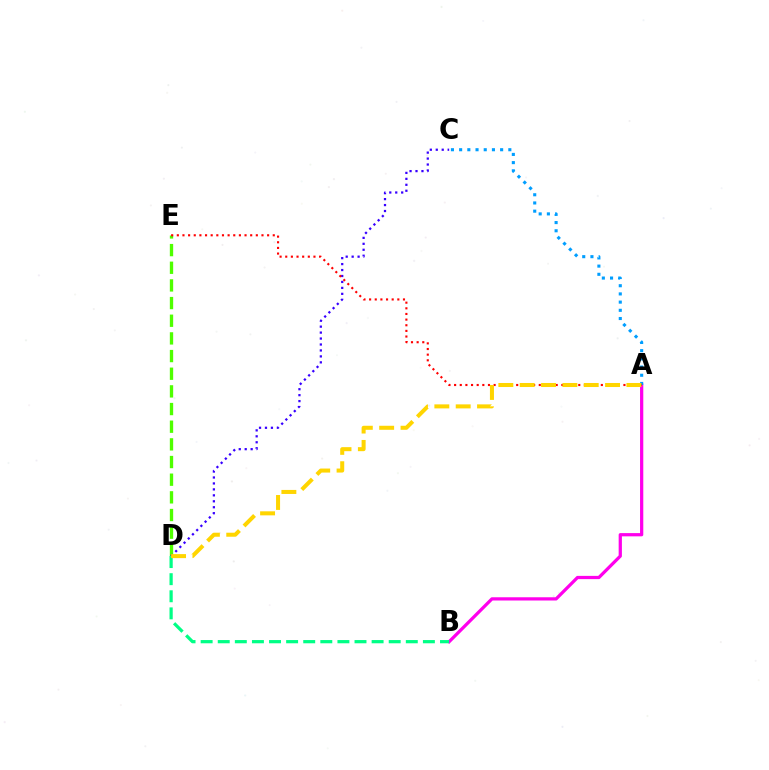{('D', 'E'): [{'color': '#4fff00', 'line_style': 'dashed', 'thickness': 2.4}], ('A', 'B'): [{'color': '#ff00ed', 'line_style': 'solid', 'thickness': 2.33}], ('A', 'C'): [{'color': '#009eff', 'line_style': 'dotted', 'thickness': 2.23}], ('C', 'D'): [{'color': '#3700ff', 'line_style': 'dotted', 'thickness': 1.62}], ('A', 'E'): [{'color': '#ff0000', 'line_style': 'dotted', 'thickness': 1.53}], ('B', 'D'): [{'color': '#00ff86', 'line_style': 'dashed', 'thickness': 2.32}], ('A', 'D'): [{'color': '#ffd500', 'line_style': 'dashed', 'thickness': 2.9}]}